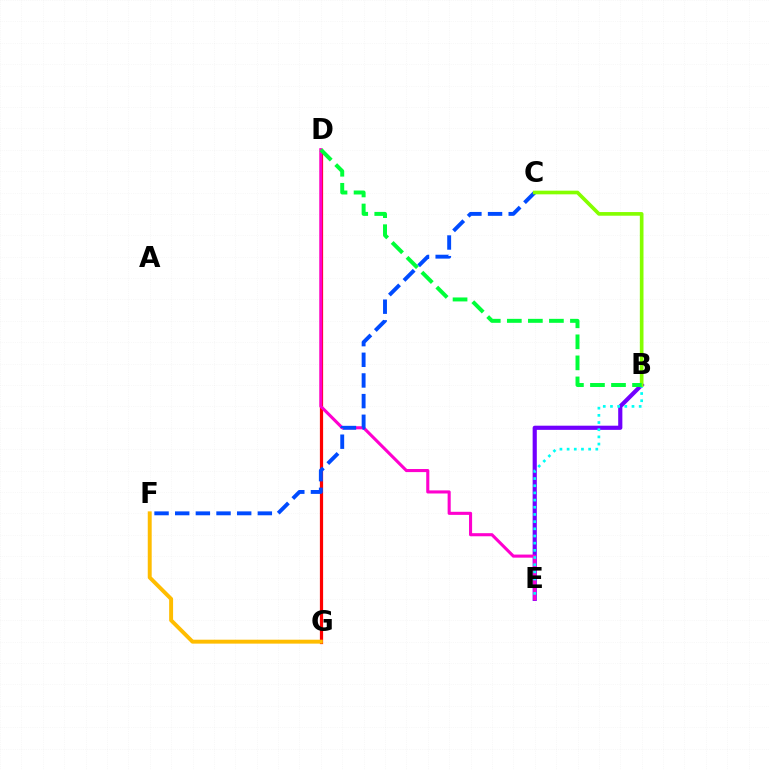{('D', 'G'): [{'color': '#ff0000', 'line_style': 'solid', 'thickness': 2.32}], ('B', 'E'): [{'color': '#7200ff', 'line_style': 'solid', 'thickness': 3.0}, {'color': '#00fff6', 'line_style': 'dotted', 'thickness': 1.95}], ('D', 'E'): [{'color': '#ff00cf', 'line_style': 'solid', 'thickness': 2.23}], ('F', 'G'): [{'color': '#ffbd00', 'line_style': 'solid', 'thickness': 2.83}], ('C', 'F'): [{'color': '#004bff', 'line_style': 'dashed', 'thickness': 2.81}], ('B', 'C'): [{'color': '#84ff00', 'line_style': 'solid', 'thickness': 2.64}], ('B', 'D'): [{'color': '#00ff39', 'line_style': 'dashed', 'thickness': 2.86}]}